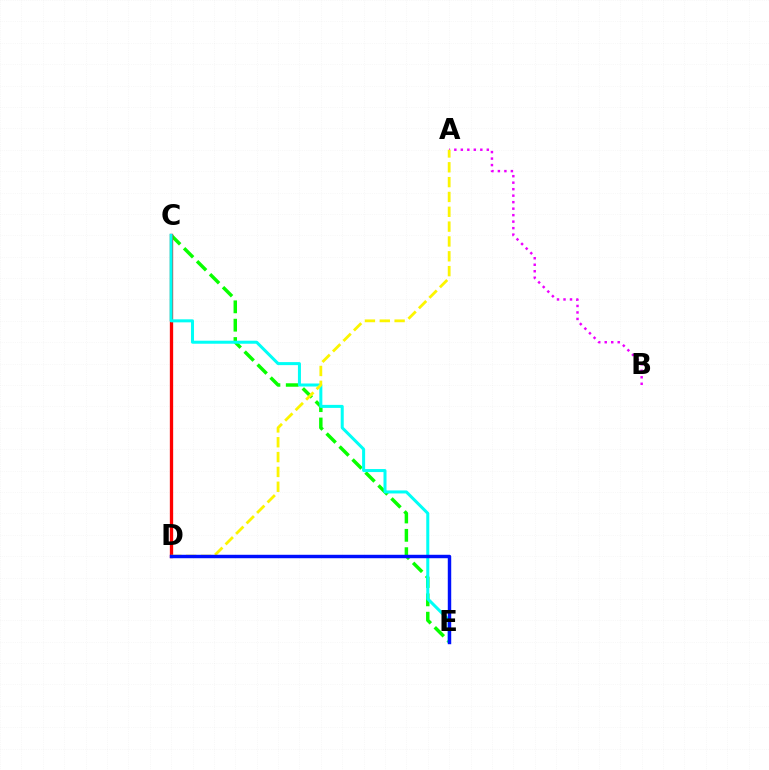{('C', 'E'): [{'color': '#08ff00', 'line_style': 'dashed', 'thickness': 2.49}, {'color': '#00fff6', 'line_style': 'solid', 'thickness': 2.18}], ('A', 'B'): [{'color': '#ee00ff', 'line_style': 'dotted', 'thickness': 1.76}], ('C', 'D'): [{'color': '#ff0000', 'line_style': 'solid', 'thickness': 2.39}], ('A', 'D'): [{'color': '#fcf500', 'line_style': 'dashed', 'thickness': 2.02}], ('D', 'E'): [{'color': '#0010ff', 'line_style': 'solid', 'thickness': 2.48}]}